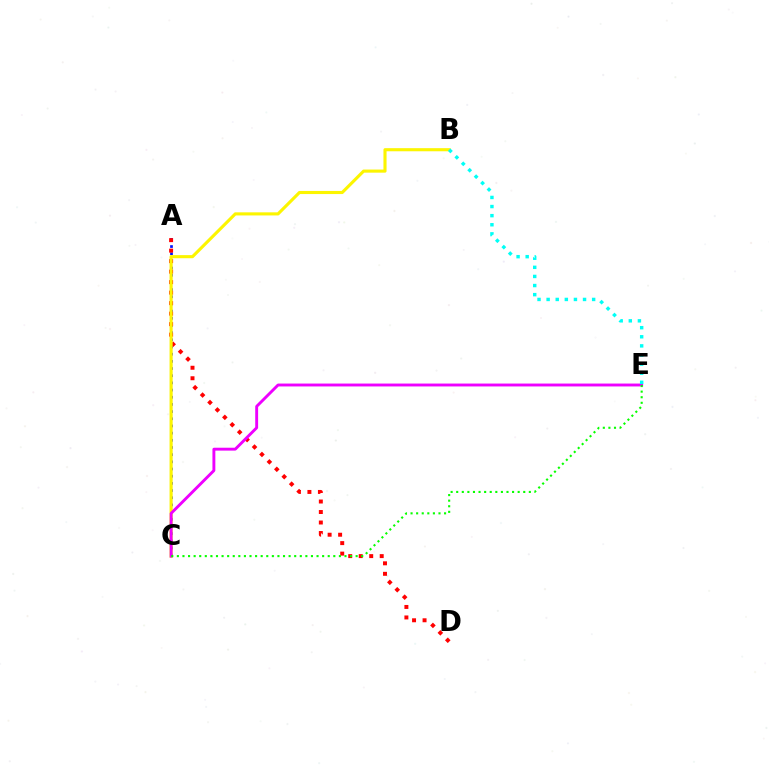{('A', 'C'): [{'color': '#0010ff', 'line_style': 'dotted', 'thickness': 1.95}], ('A', 'D'): [{'color': '#ff0000', 'line_style': 'dotted', 'thickness': 2.85}], ('B', 'C'): [{'color': '#fcf500', 'line_style': 'solid', 'thickness': 2.24}], ('C', 'E'): [{'color': '#ee00ff', 'line_style': 'solid', 'thickness': 2.08}, {'color': '#08ff00', 'line_style': 'dotted', 'thickness': 1.52}], ('B', 'E'): [{'color': '#00fff6', 'line_style': 'dotted', 'thickness': 2.47}]}